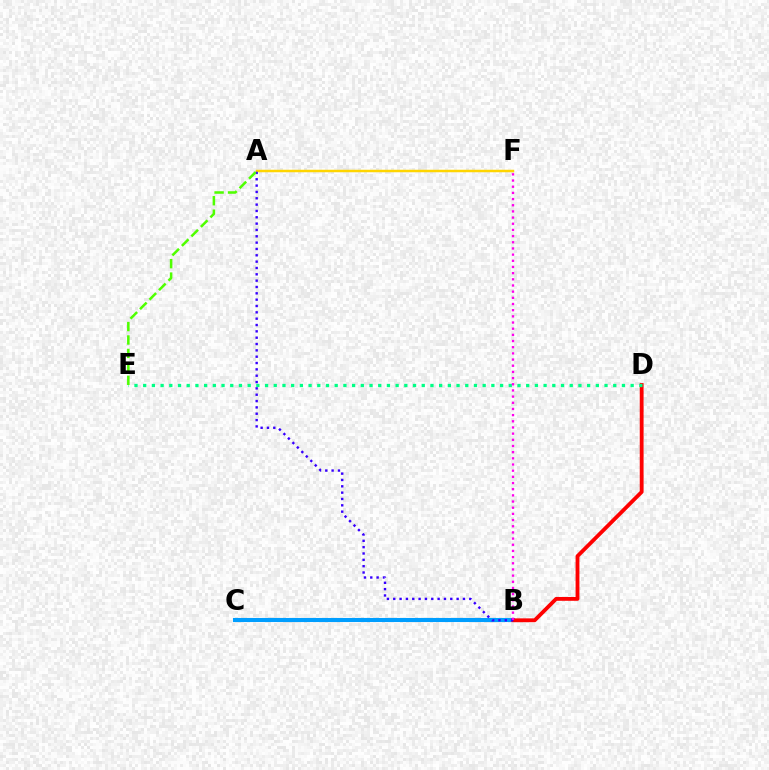{('A', 'F'): [{'color': '#ffd500', 'line_style': 'solid', 'thickness': 1.8}], ('B', 'C'): [{'color': '#009eff', 'line_style': 'solid', 'thickness': 2.94}], ('B', 'D'): [{'color': '#ff0000', 'line_style': 'solid', 'thickness': 2.76}], ('D', 'E'): [{'color': '#00ff86', 'line_style': 'dotted', 'thickness': 2.37}], ('A', 'B'): [{'color': '#3700ff', 'line_style': 'dotted', 'thickness': 1.72}], ('B', 'F'): [{'color': '#ff00ed', 'line_style': 'dotted', 'thickness': 1.68}], ('A', 'E'): [{'color': '#4fff00', 'line_style': 'dashed', 'thickness': 1.83}]}